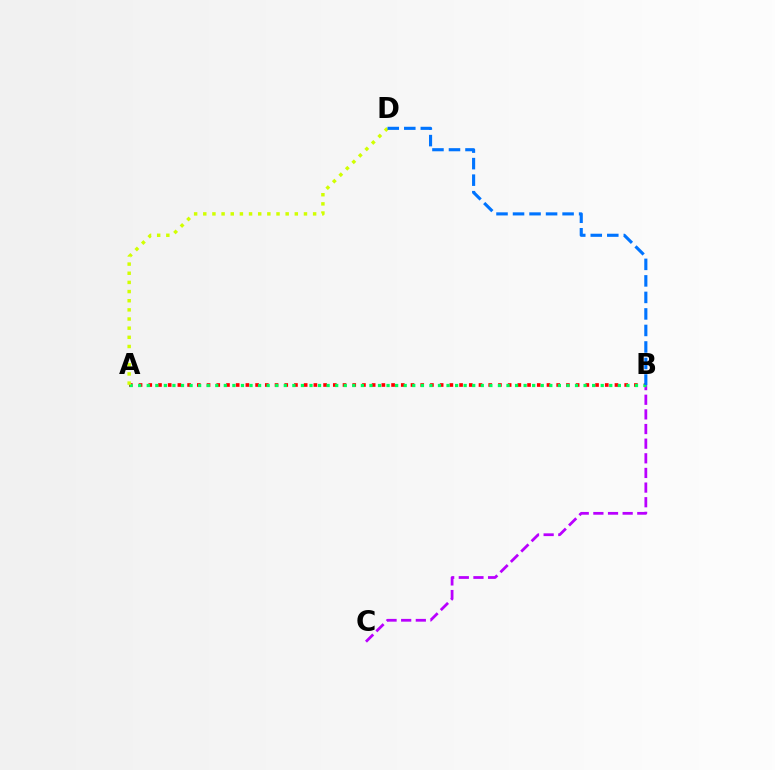{('B', 'C'): [{'color': '#b900ff', 'line_style': 'dashed', 'thickness': 1.99}], ('A', 'B'): [{'color': '#ff0000', 'line_style': 'dotted', 'thickness': 2.64}, {'color': '#00ff5c', 'line_style': 'dotted', 'thickness': 2.33}], ('A', 'D'): [{'color': '#d1ff00', 'line_style': 'dotted', 'thickness': 2.49}], ('B', 'D'): [{'color': '#0074ff', 'line_style': 'dashed', 'thickness': 2.24}]}